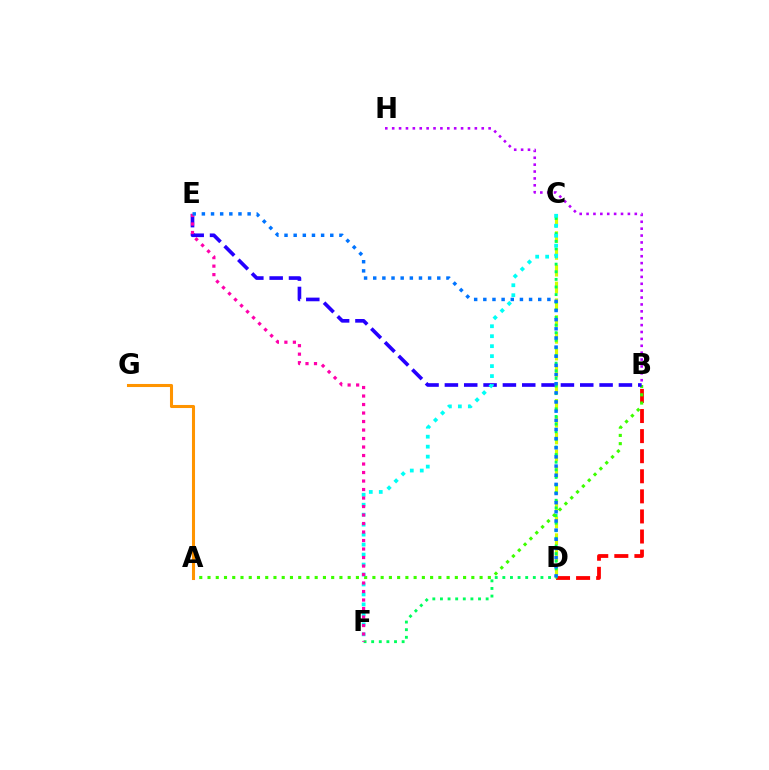{('C', 'D'): [{'color': '#d1ff00', 'line_style': 'dashed', 'thickness': 2.28}], ('B', 'H'): [{'color': '#b900ff', 'line_style': 'dotted', 'thickness': 1.87}], ('B', 'D'): [{'color': '#ff0000', 'line_style': 'dashed', 'thickness': 2.73}], ('C', 'F'): [{'color': '#00ff5c', 'line_style': 'dotted', 'thickness': 2.07}, {'color': '#00fff6', 'line_style': 'dotted', 'thickness': 2.71}], ('A', 'B'): [{'color': '#3dff00', 'line_style': 'dotted', 'thickness': 2.24}], ('B', 'E'): [{'color': '#2500ff', 'line_style': 'dashed', 'thickness': 2.63}], ('A', 'G'): [{'color': '#ff9400', 'line_style': 'solid', 'thickness': 2.21}], ('E', 'F'): [{'color': '#ff00ac', 'line_style': 'dotted', 'thickness': 2.31}], ('D', 'E'): [{'color': '#0074ff', 'line_style': 'dotted', 'thickness': 2.49}]}